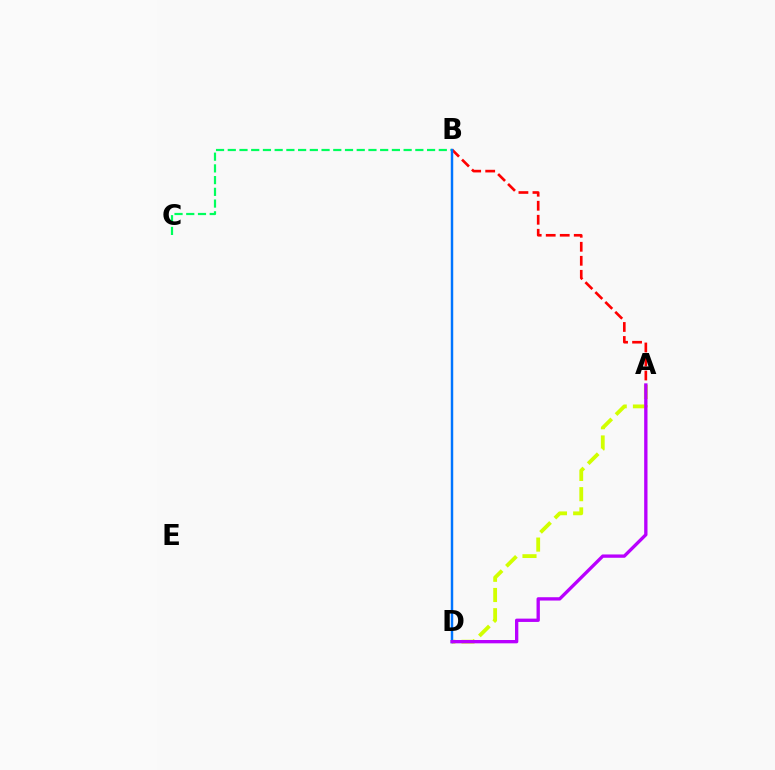{('A', 'D'): [{'color': '#d1ff00', 'line_style': 'dashed', 'thickness': 2.75}, {'color': '#b900ff', 'line_style': 'solid', 'thickness': 2.39}], ('A', 'B'): [{'color': '#ff0000', 'line_style': 'dashed', 'thickness': 1.9}], ('B', 'C'): [{'color': '#00ff5c', 'line_style': 'dashed', 'thickness': 1.59}], ('B', 'D'): [{'color': '#0074ff', 'line_style': 'solid', 'thickness': 1.77}]}